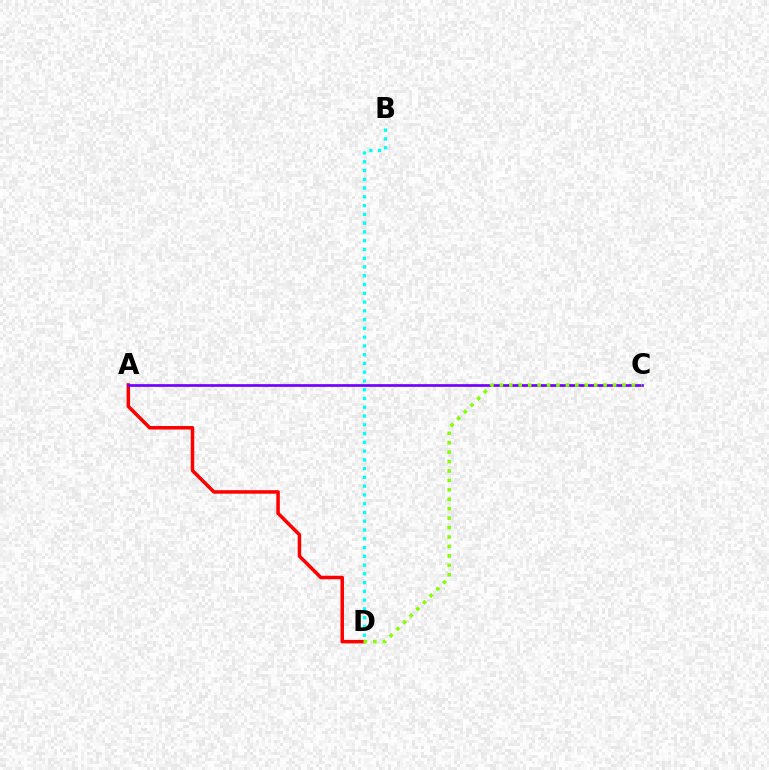{('A', 'D'): [{'color': '#ff0000', 'line_style': 'solid', 'thickness': 2.53}], ('B', 'D'): [{'color': '#00fff6', 'line_style': 'dotted', 'thickness': 2.38}], ('A', 'C'): [{'color': '#7200ff', 'line_style': 'solid', 'thickness': 1.94}], ('C', 'D'): [{'color': '#84ff00', 'line_style': 'dotted', 'thickness': 2.56}]}